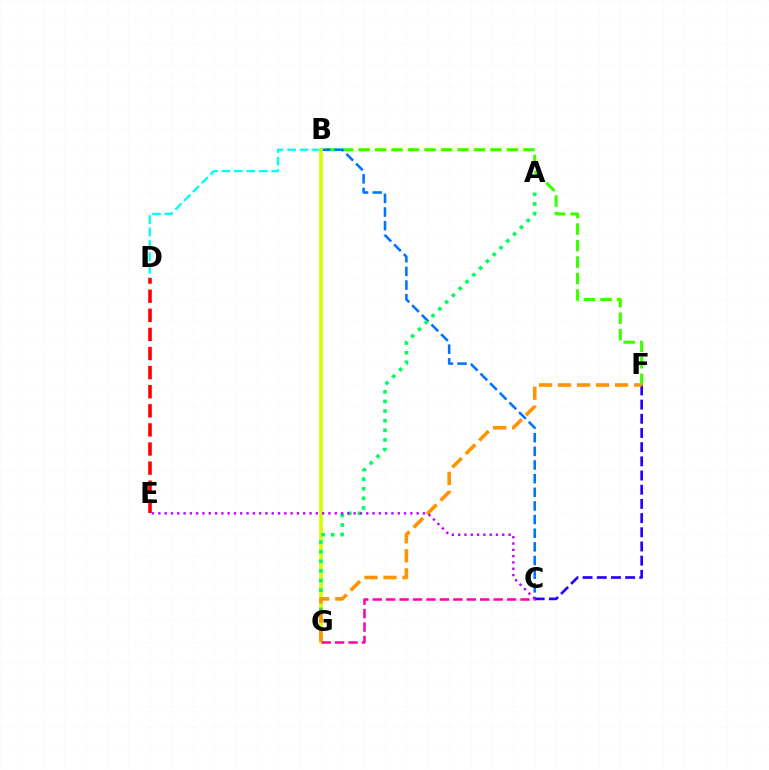{('B', 'F'): [{'color': '#3dff00', 'line_style': 'dashed', 'thickness': 2.24}], ('B', 'D'): [{'color': '#00fff6', 'line_style': 'dashed', 'thickness': 1.69}], ('B', 'C'): [{'color': '#0074ff', 'line_style': 'dashed', 'thickness': 1.85}], ('B', 'G'): [{'color': '#d1ff00', 'line_style': 'solid', 'thickness': 2.65}], ('C', 'F'): [{'color': '#2500ff', 'line_style': 'dashed', 'thickness': 1.93}], ('D', 'E'): [{'color': '#ff0000', 'line_style': 'dashed', 'thickness': 2.6}], ('A', 'G'): [{'color': '#00ff5c', 'line_style': 'dotted', 'thickness': 2.61}], ('F', 'G'): [{'color': '#ff9400', 'line_style': 'dashed', 'thickness': 2.58}], ('C', 'G'): [{'color': '#ff00ac', 'line_style': 'dashed', 'thickness': 1.83}], ('C', 'E'): [{'color': '#b900ff', 'line_style': 'dotted', 'thickness': 1.71}]}